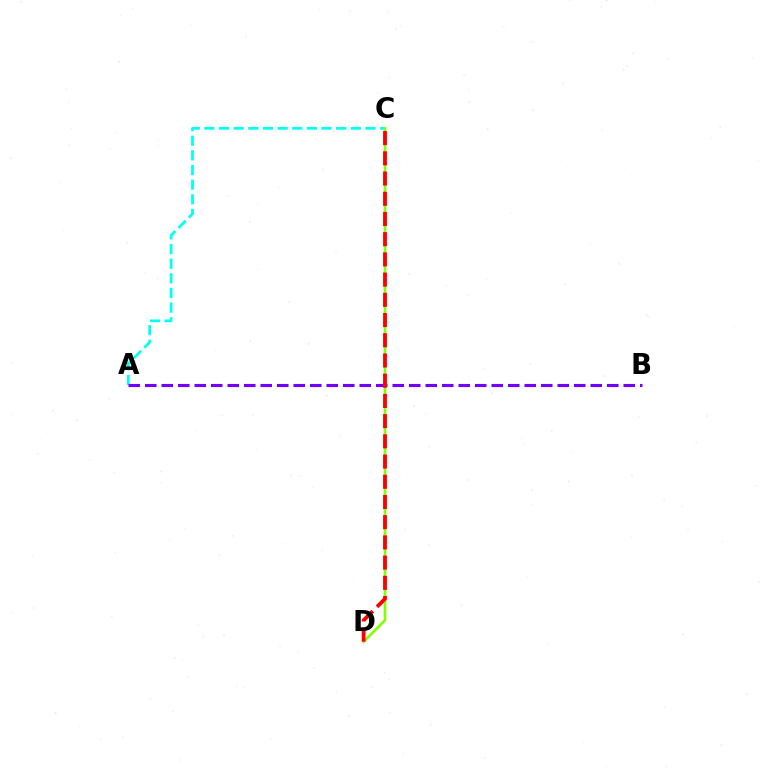{('A', 'C'): [{'color': '#00fff6', 'line_style': 'dashed', 'thickness': 1.99}], ('A', 'B'): [{'color': '#7200ff', 'line_style': 'dashed', 'thickness': 2.24}], ('C', 'D'): [{'color': '#84ff00', 'line_style': 'solid', 'thickness': 1.9}, {'color': '#ff0000', 'line_style': 'dashed', 'thickness': 2.75}]}